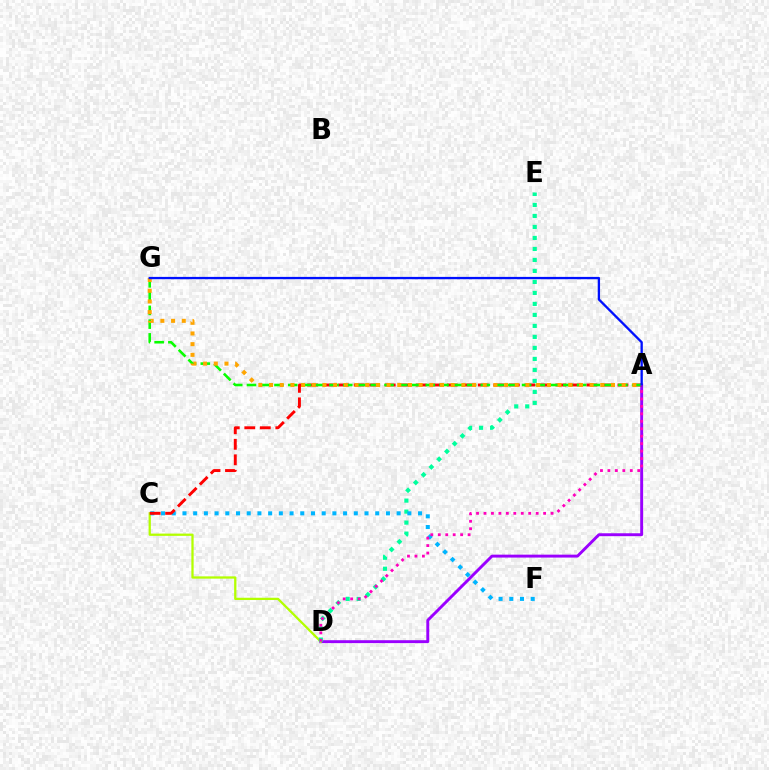{('A', 'D'): [{'color': '#9b00ff', 'line_style': 'solid', 'thickness': 2.1}, {'color': '#ff00bd', 'line_style': 'dotted', 'thickness': 2.03}], ('C', 'D'): [{'color': '#b3ff00', 'line_style': 'solid', 'thickness': 1.64}], ('D', 'E'): [{'color': '#00ff9d', 'line_style': 'dotted', 'thickness': 2.99}], ('C', 'F'): [{'color': '#00b5ff', 'line_style': 'dotted', 'thickness': 2.91}], ('A', 'C'): [{'color': '#ff0000', 'line_style': 'dashed', 'thickness': 2.11}], ('A', 'G'): [{'color': '#08ff00', 'line_style': 'dashed', 'thickness': 1.87}, {'color': '#ffa500', 'line_style': 'dotted', 'thickness': 2.9}, {'color': '#0010ff', 'line_style': 'solid', 'thickness': 1.67}]}